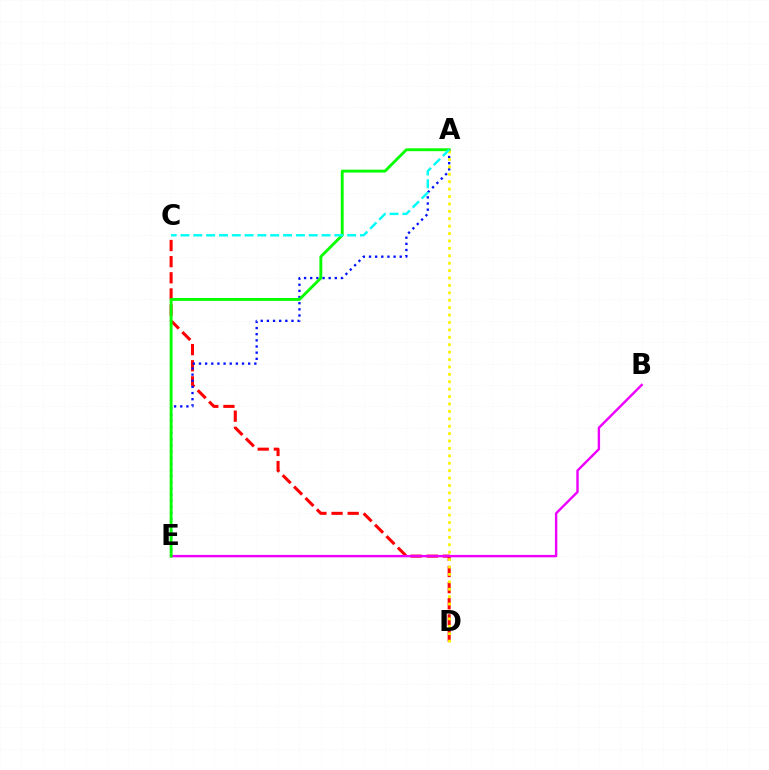{('C', 'D'): [{'color': '#ff0000', 'line_style': 'dashed', 'thickness': 2.19}], ('A', 'E'): [{'color': '#0010ff', 'line_style': 'dotted', 'thickness': 1.67}, {'color': '#08ff00', 'line_style': 'solid', 'thickness': 2.08}], ('B', 'E'): [{'color': '#ee00ff', 'line_style': 'solid', 'thickness': 1.73}], ('A', 'D'): [{'color': '#fcf500', 'line_style': 'dotted', 'thickness': 2.01}], ('A', 'C'): [{'color': '#00fff6', 'line_style': 'dashed', 'thickness': 1.74}]}